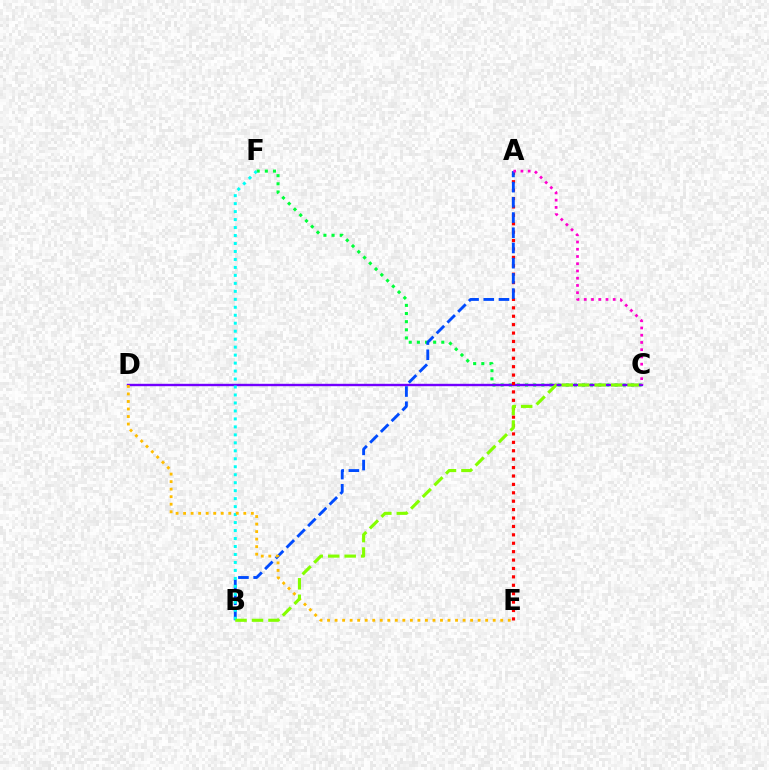{('C', 'F'): [{'color': '#00ff39', 'line_style': 'dotted', 'thickness': 2.21}], ('C', 'D'): [{'color': '#7200ff', 'line_style': 'solid', 'thickness': 1.73}], ('A', 'E'): [{'color': '#ff0000', 'line_style': 'dotted', 'thickness': 2.28}], ('A', 'B'): [{'color': '#004bff', 'line_style': 'dashed', 'thickness': 2.07}], ('B', 'F'): [{'color': '#00fff6', 'line_style': 'dotted', 'thickness': 2.17}], ('D', 'E'): [{'color': '#ffbd00', 'line_style': 'dotted', 'thickness': 2.05}], ('B', 'C'): [{'color': '#84ff00', 'line_style': 'dashed', 'thickness': 2.24}], ('A', 'C'): [{'color': '#ff00cf', 'line_style': 'dotted', 'thickness': 1.97}]}